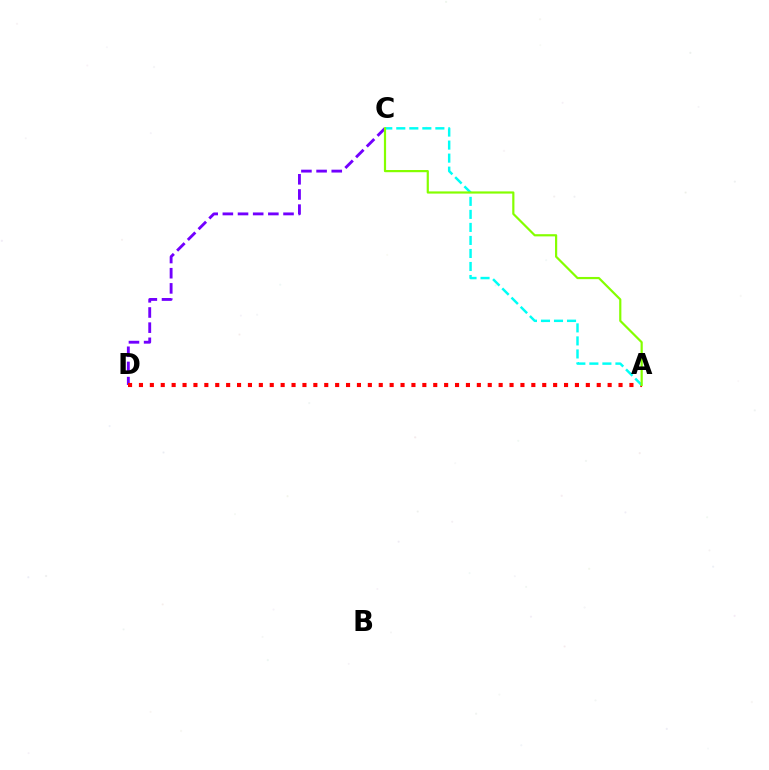{('C', 'D'): [{'color': '#7200ff', 'line_style': 'dashed', 'thickness': 2.06}], ('A', 'D'): [{'color': '#ff0000', 'line_style': 'dotted', 'thickness': 2.96}], ('A', 'C'): [{'color': '#00fff6', 'line_style': 'dashed', 'thickness': 1.77}, {'color': '#84ff00', 'line_style': 'solid', 'thickness': 1.58}]}